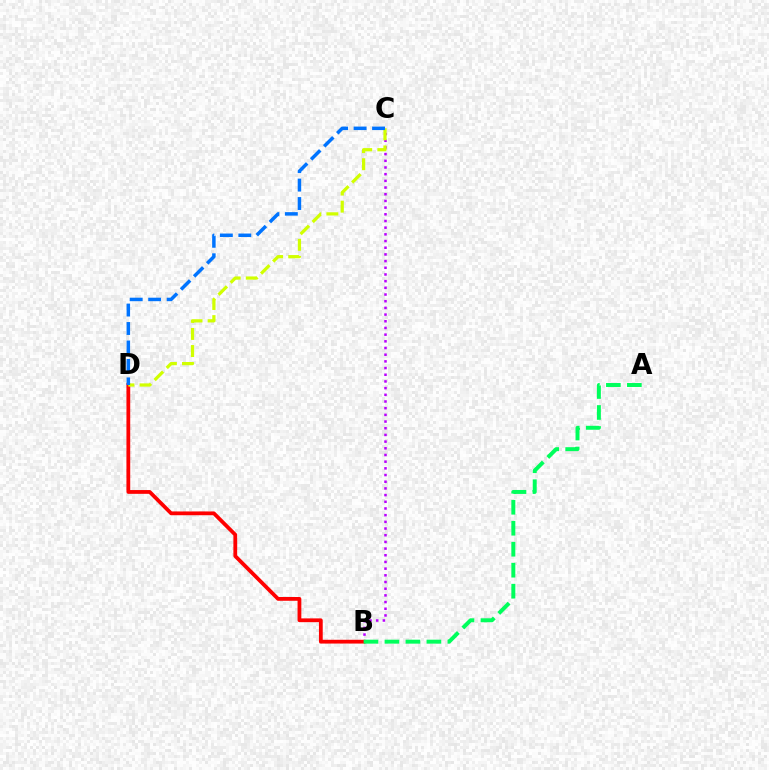{('B', 'C'): [{'color': '#b900ff', 'line_style': 'dotted', 'thickness': 1.82}], ('B', 'D'): [{'color': '#ff0000', 'line_style': 'solid', 'thickness': 2.72}], ('A', 'B'): [{'color': '#00ff5c', 'line_style': 'dashed', 'thickness': 2.85}], ('C', 'D'): [{'color': '#d1ff00', 'line_style': 'dashed', 'thickness': 2.32}, {'color': '#0074ff', 'line_style': 'dashed', 'thickness': 2.51}]}